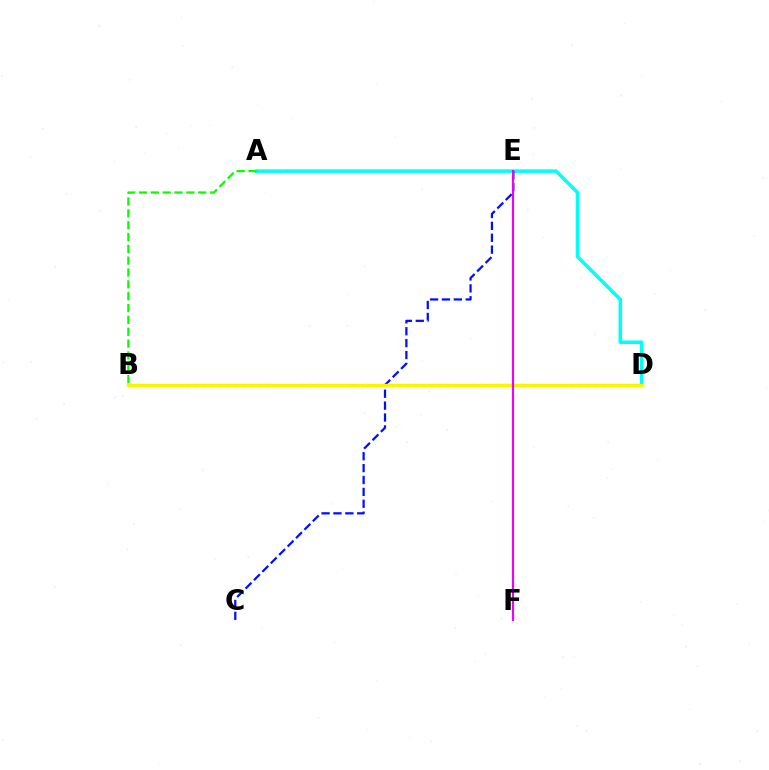{('B', 'D'): [{'color': '#ff0000', 'line_style': 'dotted', 'thickness': 2.22}, {'color': '#fcf500', 'line_style': 'solid', 'thickness': 2.43}], ('A', 'D'): [{'color': '#00fff6', 'line_style': 'solid', 'thickness': 2.54}], ('A', 'B'): [{'color': '#08ff00', 'line_style': 'dashed', 'thickness': 1.61}], ('C', 'E'): [{'color': '#0010ff', 'line_style': 'dashed', 'thickness': 1.62}], ('E', 'F'): [{'color': '#ee00ff', 'line_style': 'solid', 'thickness': 1.53}]}